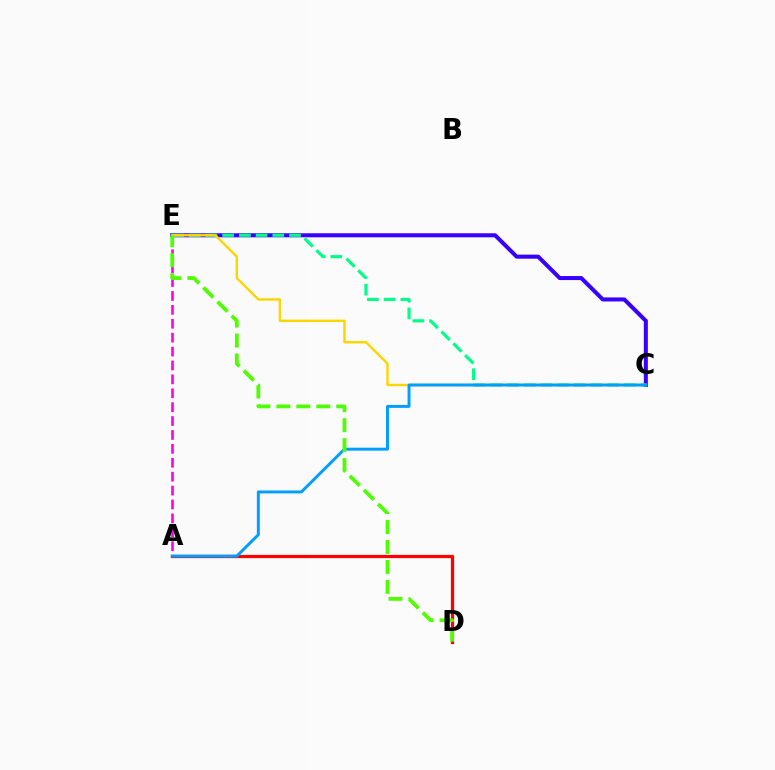{('C', 'E'): [{'color': '#3700ff', 'line_style': 'solid', 'thickness': 2.91}, {'color': '#00ff86', 'line_style': 'dashed', 'thickness': 2.27}, {'color': '#ffd500', 'line_style': 'solid', 'thickness': 1.73}], ('A', 'D'): [{'color': '#ff0000', 'line_style': 'solid', 'thickness': 2.34}], ('A', 'E'): [{'color': '#ff00ed', 'line_style': 'dashed', 'thickness': 1.89}], ('A', 'C'): [{'color': '#009eff', 'line_style': 'solid', 'thickness': 2.13}], ('D', 'E'): [{'color': '#4fff00', 'line_style': 'dashed', 'thickness': 2.71}]}